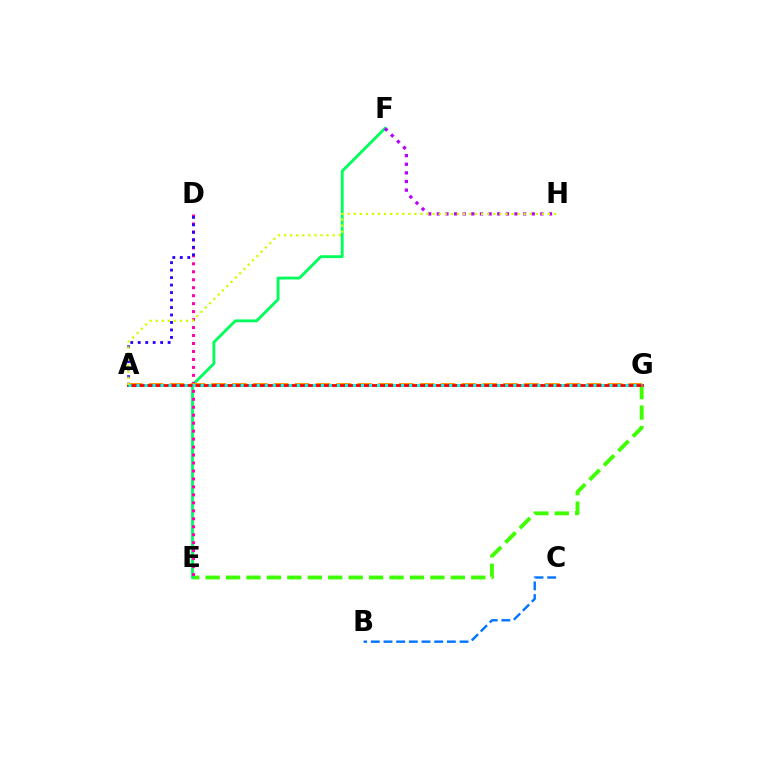{('E', 'G'): [{'color': '#3dff00', 'line_style': 'dashed', 'thickness': 2.78}], ('E', 'F'): [{'color': '#00ff5c', 'line_style': 'solid', 'thickness': 2.05}], ('B', 'C'): [{'color': '#0074ff', 'line_style': 'dashed', 'thickness': 1.72}], ('F', 'H'): [{'color': '#b900ff', 'line_style': 'dotted', 'thickness': 2.34}], ('D', 'E'): [{'color': '#ff00ac', 'line_style': 'dotted', 'thickness': 2.16}], ('A', 'D'): [{'color': '#2500ff', 'line_style': 'dotted', 'thickness': 2.03}], ('A', 'G'): [{'color': '#ff9400', 'line_style': 'dashed', 'thickness': 2.83}, {'color': '#ff0000', 'line_style': 'solid', 'thickness': 2.05}, {'color': '#00fff6', 'line_style': 'dotted', 'thickness': 2.18}], ('A', 'H'): [{'color': '#d1ff00', 'line_style': 'dotted', 'thickness': 1.65}]}